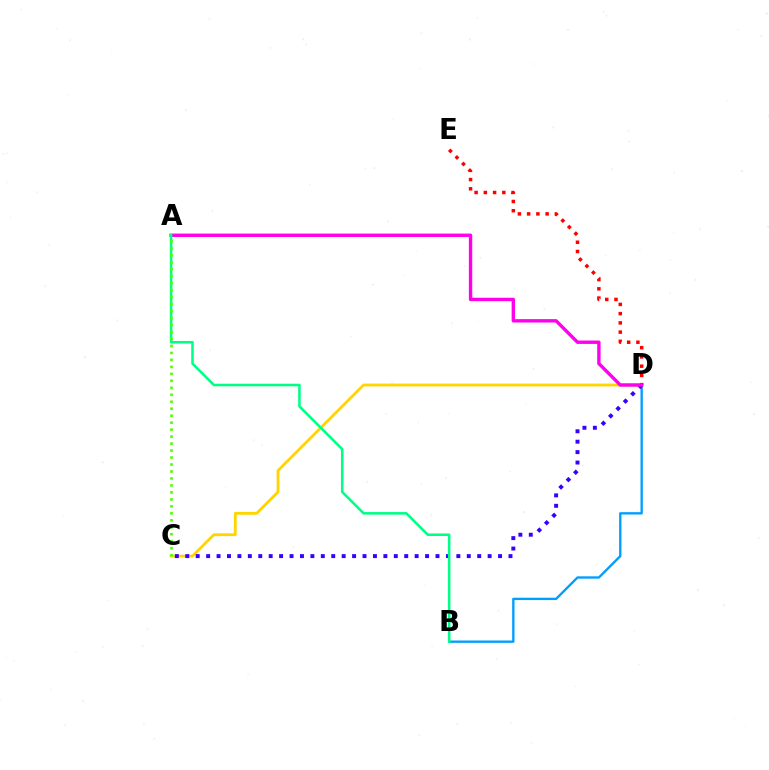{('B', 'D'): [{'color': '#009eff', 'line_style': 'solid', 'thickness': 1.69}], ('C', 'D'): [{'color': '#ffd500', 'line_style': 'solid', 'thickness': 2.04}, {'color': '#3700ff', 'line_style': 'dotted', 'thickness': 2.83}], ('D', 'E'): [{'color': '#ff0000', 'line_style': 'dotted', 'thickness': 2.51}], ('A', 'D'): [{'color': '#ff00ed', 'line_style': 'solid', 'thickness': 2.44}], ('A', 'B'): [{'color': '#00ff86', 'line_style': 'solid', 'thickness': 1.84}], ('A', 'C'): [{'color': '#4fff00', 'line_style': 'dotted', 'thickness': 1.89}]}